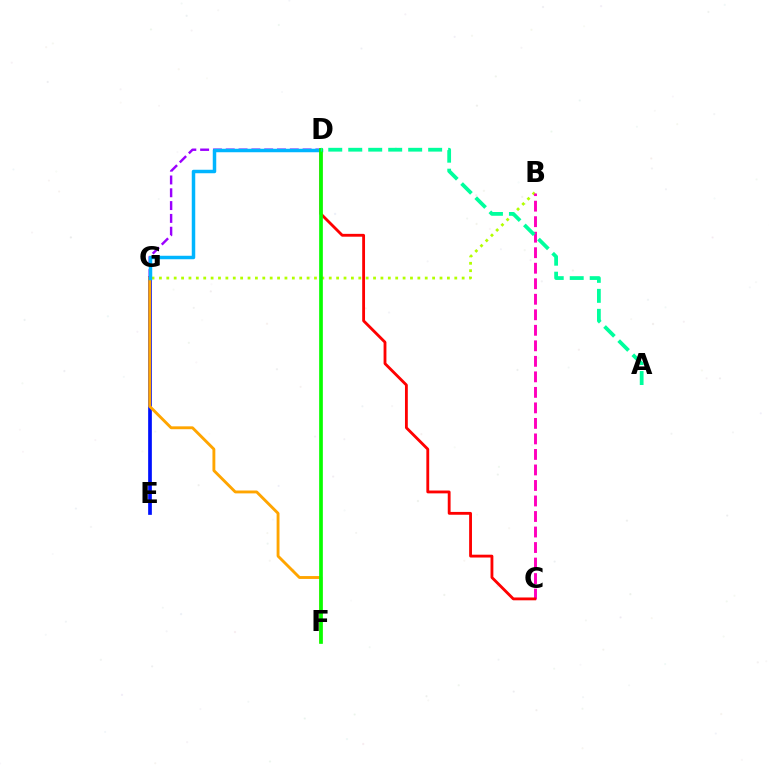{('E', 'G'): [{'color': '#0010ff', 'line_style': 'solid', 'thickness': 2.67}], ('D', 'G'): [{'color': '#9b00ff', 'line_style': 'dashed', 'thickness': 1.74}, {'color': '#00b5ff', 'line_style': 'solid', 'thickness': 2.51}], ('B', 'G'): [{'color': '#b3ff00', 'line_style': 'dotted', 'thickness': 2.01}], ('F', 'G'): [{'color': '#ffa500', 'line_style': 'solid', 'thickness': 2.07}], ('B', 'C'): [{'color': '#ff00bd', 'line_style': 'dashed', 'thickness': 2.11}], ('C', 'D'): [{'color': '#ff0000', 'line_style': 'solid', 'thickness': 2.04}], ('D', 'F'): [{'color': '#08ff00', 'line_style': 'solid', 'thickness': 2.66}], ('A', 'D'): [{'color': '#00ff9d', 'line_style': 'dashed', 'thickness': 2.71}]}